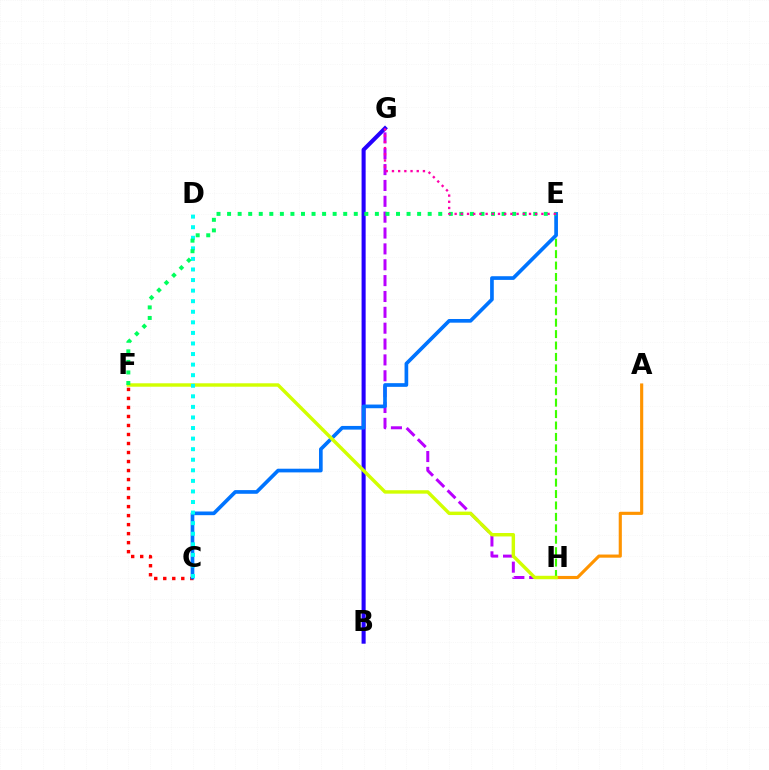{('A', 'H'): [{'color': '#ff9400', 'line_style': 'solid', 'thickness': 2.26}], ('E', 'H'): [{'color': '#3dff00', 'line_style': 'dashed', 'thickness': 1.55}], ('B', 'G'): [{'color': '#2500ff', 'line_style': 'solid', 'thickness': 2.93}], ('G', 'H'): [{'color': '#b900ff', 'line_style': 'dashed', 'thickness': 2.15}], ('C', 'F'): [{'color': '#ff0000', 'line_style': 'dotted', 'thickness': 2.45}], ('C', 'E'): [{'color': '#0074ff', 'line_style': 'solid', 'thickness': 2.65}], ('F', 'H'): [{'color': '#d1ff00', 'line_style': 'solid', 'thickness': 2.47}], ('C', 'D'): [{'color': '#00fff6', 'line_style': 'dotted', 'thickness': 2.87}], ('E', 'F'): [{'color': '#00ff5c', 'line_style': 'dotted', 'thickness': 2.87}], ('E', 'G'): [{'color': '#ff00ac', 'line_style': 'dotted', 'thickness': 1.68}]}